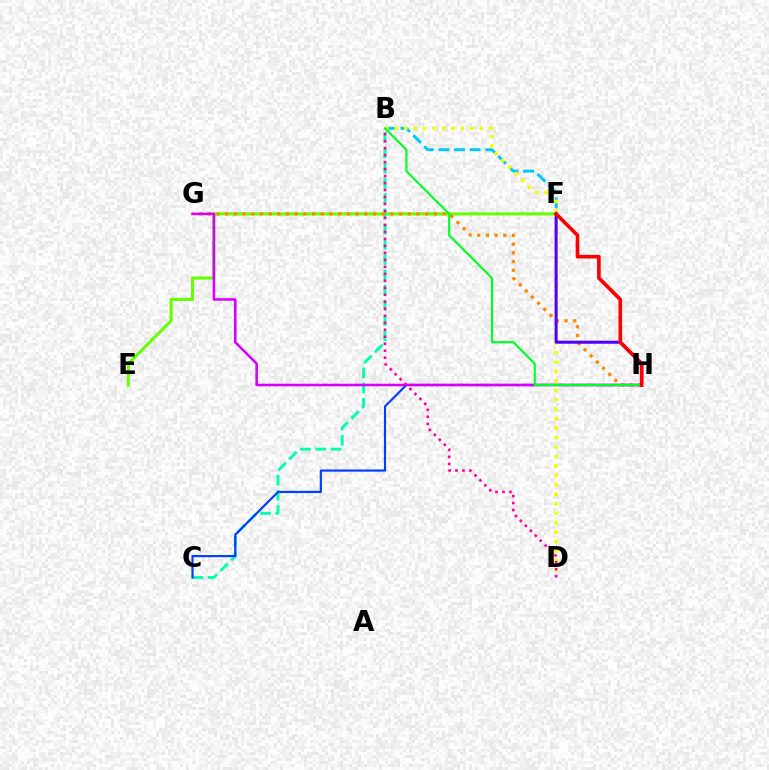{('E', 'F'): [{'color': '#66ff00', 'line_style': 'solid', 'thickness': 2.19}], ('B', 'F'): [{'color': '#00c7ff', 'line_style': 'dashed', 'thickness': 2.12}], ('B', 'C'): [{'color': '#00ffaf', 'line_style': 'dashed', 'thickness': 2.07}], ('B', 'D'): [{'color': '#eeff00', 'line_style': 'dotted', 'thickness': 2.57}, {'color': '#ff00a0', 'line_style': 'dotted', 'thickness': 1.9}], ('G', 'H'): [{'color': '#ff8800', 'line_style': 'dotted', 'thickness': 2.36}, {'color': '#d600ff', 'line_style': 'solid', 'thickness': 1.84}], ('C', 'H'): [{'color': '#003fff', 'line_style': 'solid', 'thickness': 1.57}], ('F', 'H'): [{'color': '#4f00ff', 'line_style': 'solid', 'thickness': 2.18}, {'color': '#ff0000', 'line_style': 'solid', 'thickness': 2.62}], ('B', 'H'): [{'color': '#00ff27', 'line_style': 'solid', 'thickness': 1.55}]}